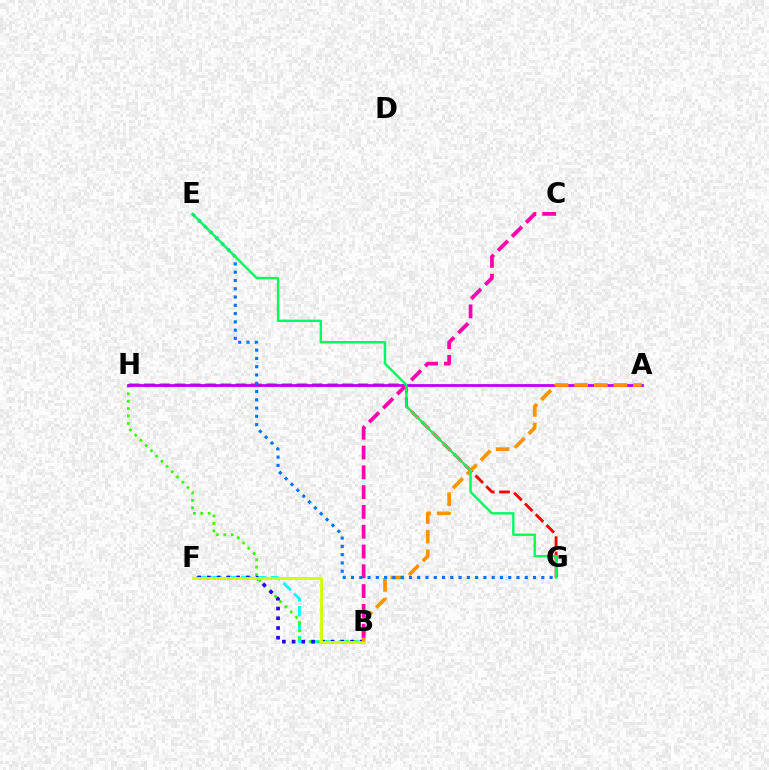{('B', 'F'): [{'color': '#00fff6', 'line_style': 'dashed', 'thickness': 2.02}, {'color': '#2500ff', 'line_style': 'dotted', 'thickness': 2.65}, {'color': '#d1ff00', 'line_style': 'solid', 'thickness': 2.03}], ('B', 'H'): [{'color': '#3dff00', 'line_style': 'dotted', 'thickness': 2.01}], ('G', 'H'): [{'color': '#ff0000', 'line_style': 'dashed', 'thickness': 2.07}], ('A', 'H'): [{'color': '#b900ff', 'line_style': 'solid', 'thickness': 1.98}], ('A', 'B'): [{'color': '#ff9400', 'line_style': 'dashed', 'thickness': 2.66}], ('B', 'C'): [{'color': '#ff00ac', 'line_style': 'dashed', 'thickness': 2.69}], ('E', 'G'): [{'color': '#0074ff', 'line_style': 'dotted', 'thickness': 2.25}, {'color': '#00ff5c', 'line_style': 'solid', 'thickness': 1.74}]}